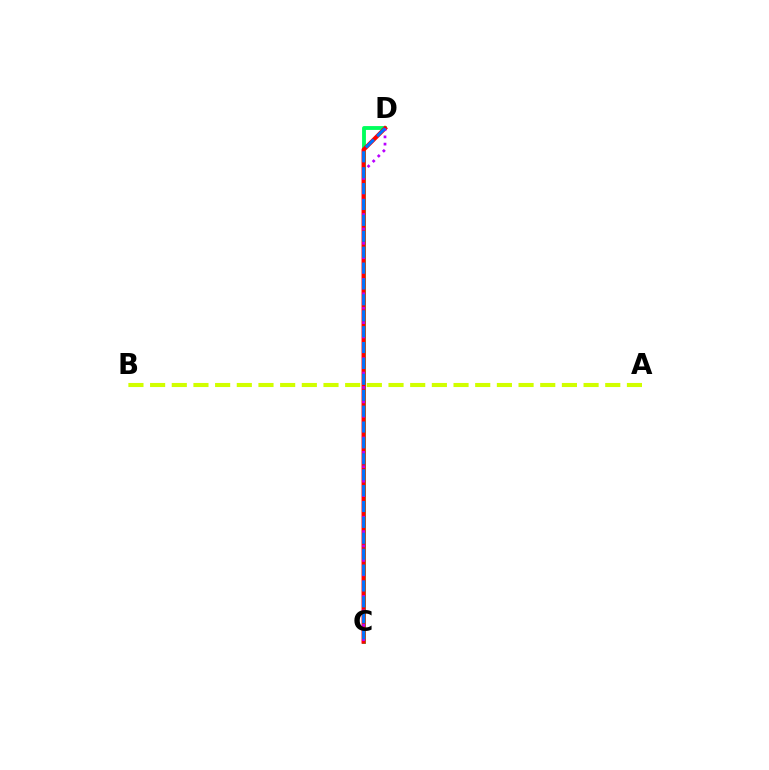{('C', 'D'): [{'color': '#00ff5c', 'line_style': 'solid', 'thickness': 2.77}, {'color': '#ff0000', 'line_style': 'solid', 'thickness': 2.98}, {'color': '#b900ff', 'line_style': 'dotted', 'thickness': 1.96}, {'color': '#0074ff', 'line_style': 'dashed', 'thickness': 2.16}], ('A', 'B'): [{'color': '#d1ff00', 'line_style': 'dashed', 'thickness': 2.94}]}